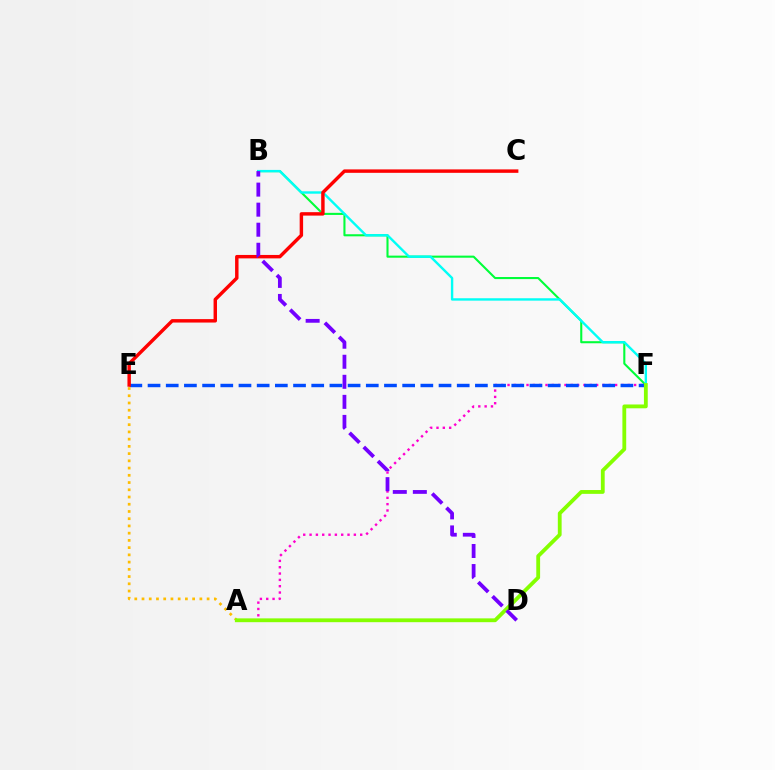{('A', 'F'): [{'color': '#ff00cf', 'line_style': 'dotted', 'thickness': 1.72}, {'color': '#84ff00', 'line_style': 'solid', 'thickness': 2.75}], ('B', 'F'): [{'color': '#00ff39', 'line_style': 'solid', 'thickness': 1.5}, {'color': '#00fff6', 'line_style': 'solid', 'thickness': 1.72}], ('E', 'F'): [{'color': '#004bff', 'line_style': 'dashed', 'thickness': 2.47}], ('C', 'E'): [{'color': '#ff0000', 'line_style': 'solid', 'thickness': 2.47}], ('A', 'E'): [{'color': '#ffbd00', 'line_style': 'dotted', 'thickness': 1.97}], ('B', 'D'): [{'color': '#7200ff', 'line_style': 'dashed', 'thickness': 2.72}]}